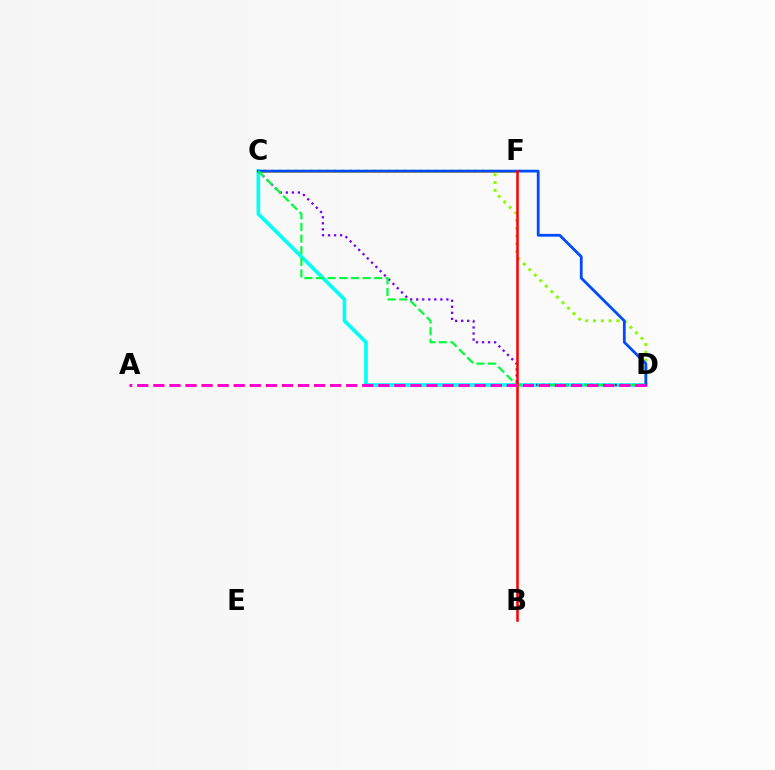{('C', 'D'): [{'color': '#00fff6', 'line_style': 'solid', 'thickness': 2.63}, {'color': '#84ff00', 'line_style': 'dotted', 'thickness': 2.12}, {'color': '#7200ff', 'line_style': 'dotted', 'thickness': 1.64}, {'color': '#004bff', 'line_style': 'solid', 'thickness': 2.0}, {'color': '#00ff39', 'line_style': 'dashed', 'thickness': 1.58}], ('C', 'F'): [{'color': '#ffbd00', 'line_style': 'solid', 'thickness': 2.06}], ('B', 'F'): [{'color': '#ff0000', 'line_style': 'solid', 'thickness': 1.83}], ('A', 'D'): [{'color': '#ff00cf', 'line_style': 'dashed', 'thickness': 2.18}]}